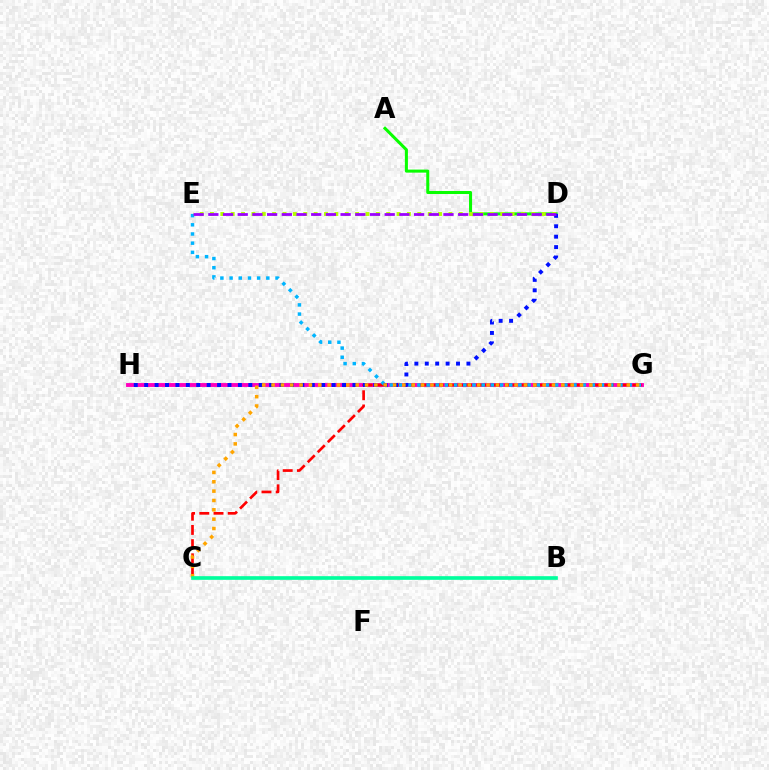{('G', 'H'): [{'color': '#ff00bd', 'line_style': 'solid', 'thickness': 2.79}], ('C', 'G'): [{'color': '#ff0000', 'line_style': 'dashed', 'thickness': 1.93}, {'color': '#ffa500', 'line_style': 'dotted', 'thickness': 2.54}], ('A', 'D'): [{'color': '#08ff00', 'line_style': 'solid', 'thickness': 2.19}], ('E', 'G'): [{'color': '#00b5ff', 'line_style': 'dotted', 'thickness': 2.5}], ('D', 'E'): [{'color': '#b3ff00', 'line_style': 'dotted', 'thickness': 2.82}, {'color': '#9b00ff', 'line_style': 'dashed', 'thickness': 2.0}], ('D', 'H'): [{'color': '#0010ff', 'line_style': 'dotted', 'thickness': 2.83}], ('B', 'C'): [{'color': '#00ff9d', 'line_style': 'solid', 'thickness': 2.63}]}